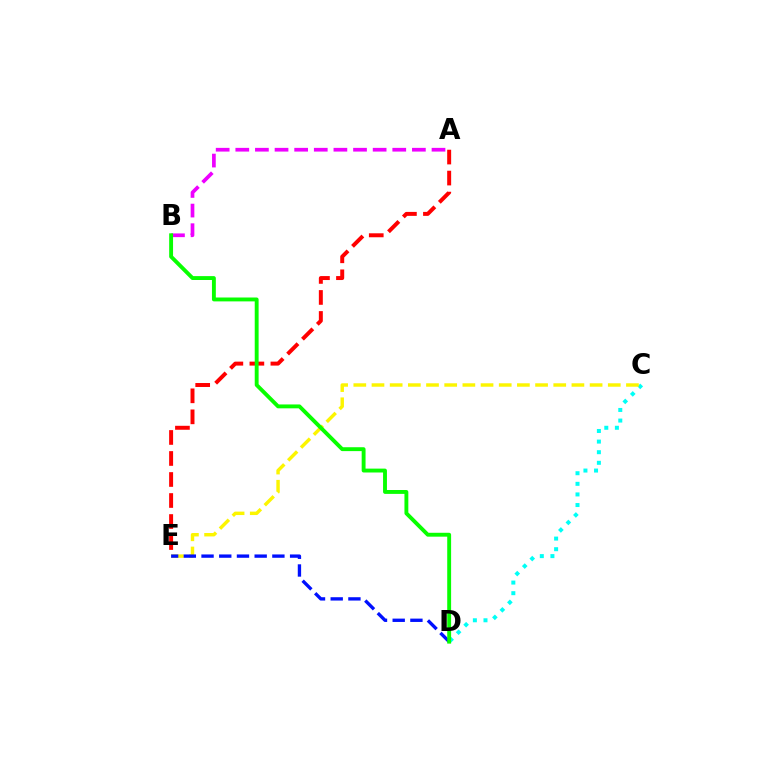{('A', 'B'): [{'color': '#ee00ff', 'line_style': 'dashed', 'thickness': 2.67}], ('C', 'D'): [{'color': '#00fff6', 'line_style': 'dotted', 'thickness': 2.88}], ('C', 'E'): [{'color': '#fcf500', 'line_style': 'dashed', 'thickness': 2.47}], ('D', 'E'): [{'color': '#0010ff', 'line_style': 'dashed', 'thickness': 2.41}], ('A', 'E'): [{'color': '#ff0000', 'line_style': 'dashed', 'thickness': 2.85}], ('B', 'D'): [{'color': '#08ff00', 'line_style': 'solid', 'thickness': 2.8}]}